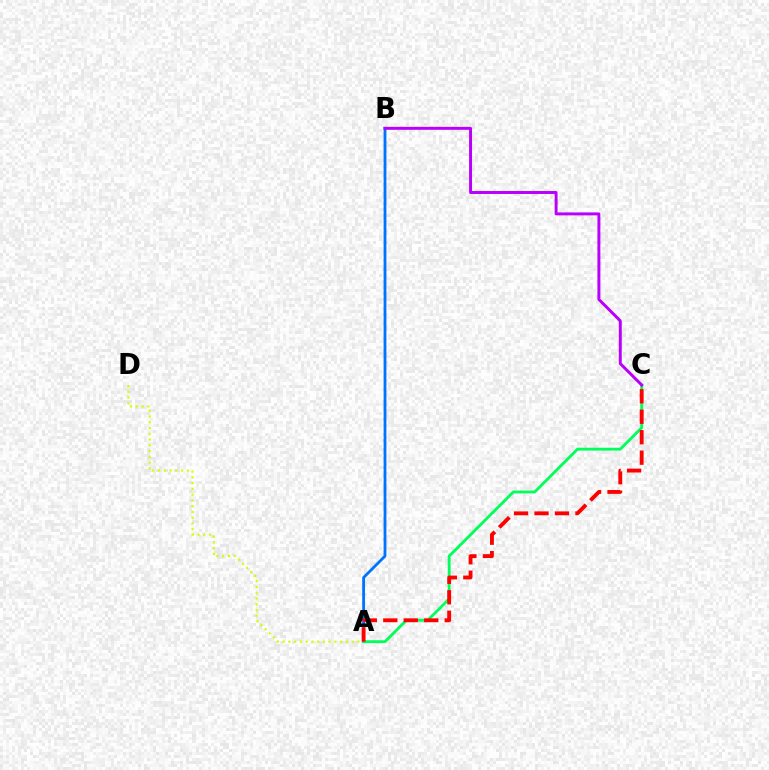{('A', 'B'): [{'color': '#0074ff', 'line_style': 'solid', 'thickness': 2.03}], ('A', 'D'): [{'color': '#d1ff00', 'line_style': 'dotted', 'thickness': 1.56}], ('A', 'C'): [{'color': '#00ff5c', 'line_style': 'solid', 'thickness': 2.05}, {'color': '#ff0000', 'line_style': 'dashed', 'thickness': 2.78}], ('B', 'C'): [{'color': '#b900ff', 'line_style': 'solid', 'thickness': 2.13}]}